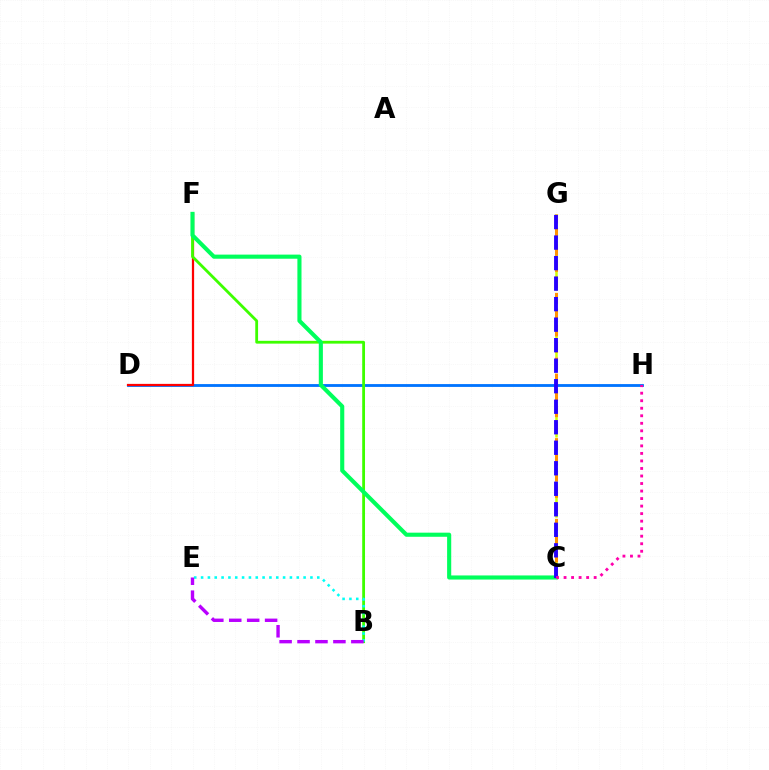{('D', 'H'): [{'color': '#0074ff', 'line_style': 'solid', 'thickness': 2.04}], ('D', 'F'): [{'color': '#ff0000', 'line_style': 'solid', 'thickness': 1.61}], ('C', 'G'): [{'color': '#d1ff00', 'line_style': 'dashed', 'thickness': 1.81}, {'color': '#ff9400', 'line_style': 'dashed', 'thickness': 2.19}, {'color': '#2500ff', 'line_style': 'dashed', 'thickness': 2.79}], ('B', 'F'): [{'color': '#3dff00', 'line_style': 'solid', 'thickness': 2.02}], ('B', 'E'): [{'color': '#00fff6', 'line_style': 'dotted', 'thickness': 1.86}, {'color': '#b900ff', 'line_style': 'dashed', 'thickness': 2.44}], ('C', 'F'): [{'color': '#00ff5c', 'line_style': 'solid', 'thickness': 2.96}], ('C', 'H'): [{'color': '#ff00ac', 'line_style': 'dotted', 'thickness': 2.05}]}